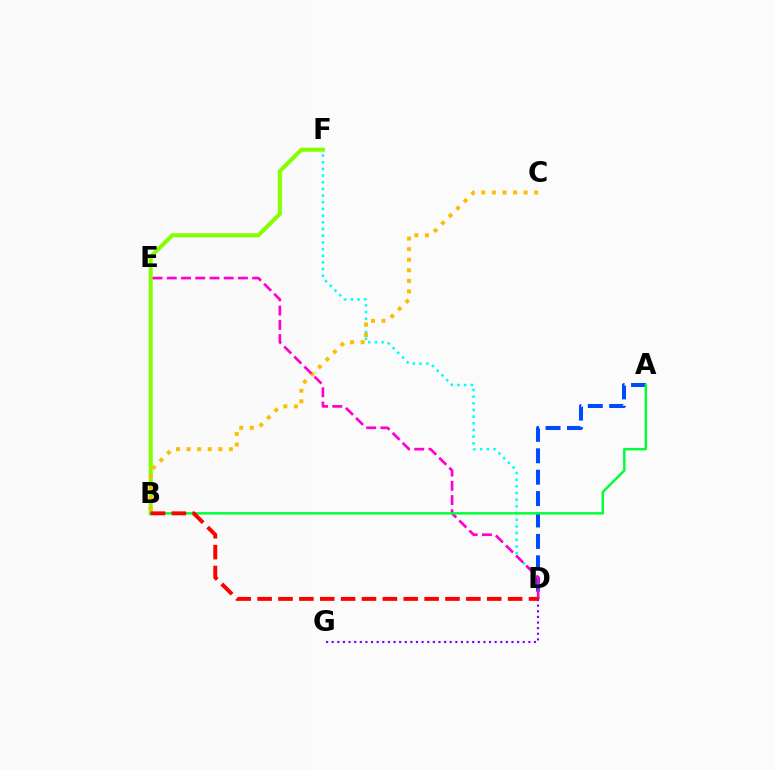{('A', 'D'): [{'color': '#004bff', 'line_style': 'dashed', 'thickness': 2.91}], ('B', 'F'): [{'color': '#84ff00', 'line_style': 'solid', 'thickness': 2.9}], ('D', 'F'): [{'color': '#00fff6', 'line_style': 'dotted', 'thickness': 1.82}], ('B', 'C'): [{'color': '#ffbd00', 'line_style': 'dotted', 'thickness': 2.87}], ('D', 'E'): [{'color': '#ff00cf', 'line_style': 'dashed', 'thickness': 1.93}], ('D', 'G'): [{'color': '#7200ff', 'line_style': 'dotted', 'thickness': 1.53}], ('A', 'B'): [{'color': '#00ff39', 'line_style': 'solid', 'thickness': 1.77}], ('B', 'D'): [{'color': '#ff0000', 'line_style': 'dashed', 'thickness': 2.84}]}